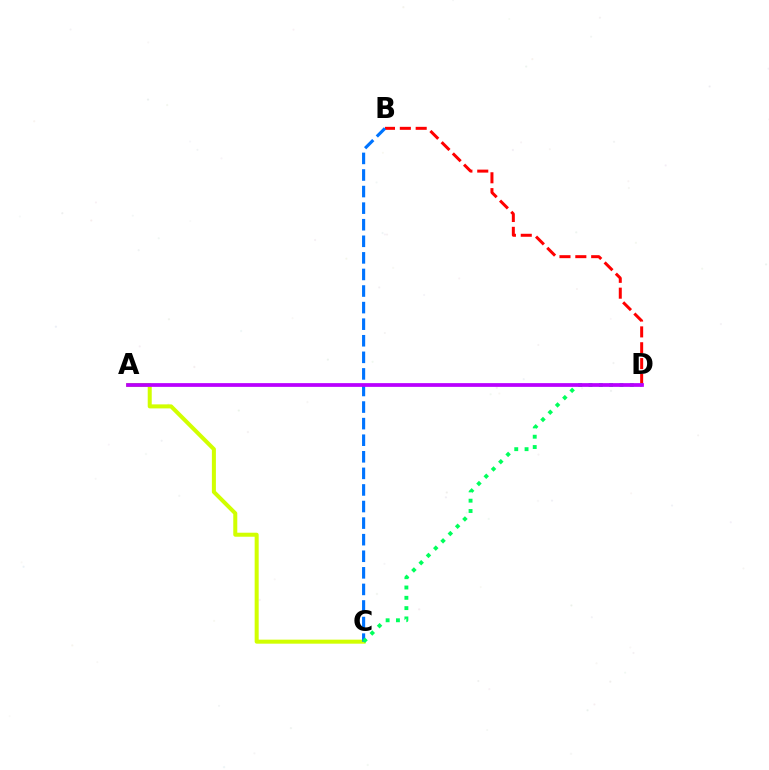{('A', 'C'): [{'color': '#d1ff00', 'line_style': 'solid', 'thickness': 2.89}], ('B', 'D'): [{'color': '#ff0000', 'line_style': 'dashed', 'thickness': 2.15}], ('B', 'C'): [{'color': '#0074ff', 'line_style': 'dashed', 'thickness': 2.25}], ('C', 'D'): [{'color': '#00ff5c', 'line_style': 'dotted', 'thickness': 2.8}], ('A', 'D'): [{'color': '#b900ff', 'line_style': 'solid', 'thickness': 2.69}]}